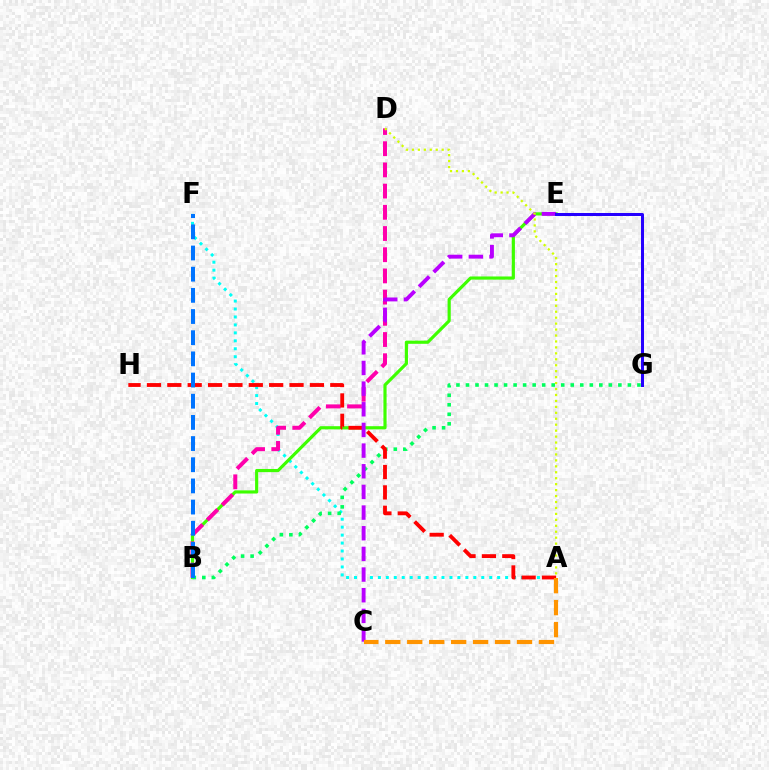{('A', 'F'): [{'color': '#00fff6', 'line_style': 'dotted', 'thickness': 2.16}], ('B', 'E'): [{'color': '#3dff00', 'line_style': 'solid', 'thickness': 2.28}], ('B', 'D'): [{'color': '#ff00ac', 'line_style': 'dashed', 'thickness': 2.88}], ('B', 'G'): [{'color': '#00ff5c', 'line_style': 'dotted', 'thickness': 2.59}], ('A', 'H'): [{'color': '#ff0000', 'line_style': 'dashed', 'thickness': 2.77}], ('C', 'E'): [{'color': '#b900ff', 'line_style': 'dashed', 'thickness': 2.81}], ('A', 'D'): [{'color': '#d1ff00', 'line_style': 'dotted', 'thickness': 1.62}], ('B', 'F'): [{'color': '#0074ff', 'line_style': 'dashed', 'thickness': 2.88}], ('E', 'G'): [{'color': '#2500ff', 'line_style': 'solid', 'thickness': 2.17}], ('A', 'C'): [{'color': '#ff9400', 'line_style': 'dashed', 'thickness': 2.98}]}